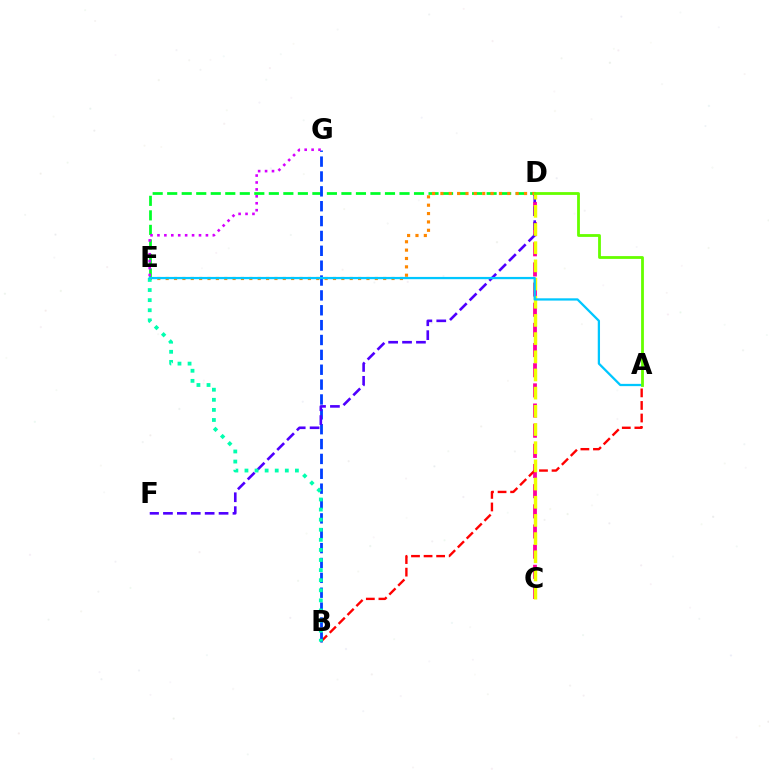{('C', 'D'): [{'color': '#ff00a0', 'line_style': 'dashed', 'thickness': 2.74}, {'color': '#eeff00', 'line_style': 'dashed', 'thickness': 2.47}], ('A', 'B'): [{'color': '#ff0000', 'line_style': 'dashed', 'thickness': 1.71}], ('D', 'E'): [{'color': '#00ff27', 'line_style': 'dashed', 'thickness': 1.97}, {'color': '#ff8800', 'line_style': 'dotted', 'thickness': 2.27}], ('B', 'G'): [{'color': '#003fff', 'line_style': 'dashed', 'thickness': 2.02}], ('D', 'F'): [{'color': '#4f00ff', 'line_style': 'dashed', 'thickness': 1.89}], ('E', 'G'): [{'color': '#d600ff', 'line_style': 'dotted', 'thickness': 1.88}], ('B', 'E'): [{'color': '#00ffaf', 'line_style': 'dotted', 'thickness': 2.74}], ('A', 'E'): [{'color': '#00c7ff', 'line_style': 'solid', 'thickness': 1.63}], ('A', 'D'): [{'color': '#66ff00', 'line_style': 'solid', 'thickness': 2.02}]}